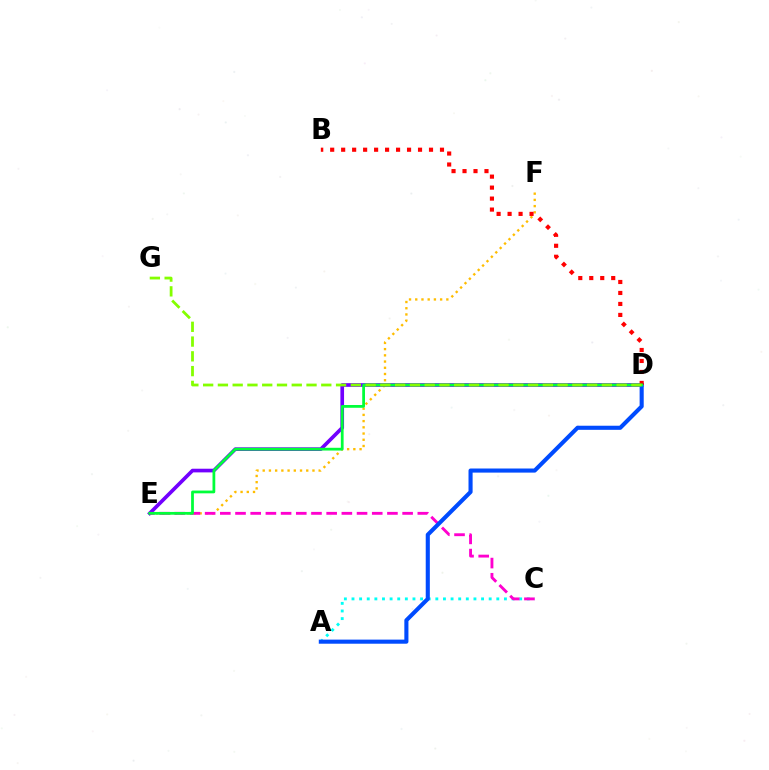{('A', 'C'): [{'color': '#00fff6', 'line_style': 'dotted', 'thickness': 2.07}], ('E', 'F'): [{'color': '#ffbd00', 'line_style': 'dotted', 'thickness': 1.69}], ('D', 'E'): [{'color': '#7200ff', 'line_style': 'solid', 'thickness': 2.64}, {'color': '#00ff39', 'line_style': 'solid', 'thickness': 1.99}], ('C', 'E'): [{'color': '#ff00cf', 'line_style': 'dashed', 'thickness': 2.06}], ('A', 'D'): [{'color': '#004bff', 'line_style': 'solid', 'thickness': 2.95}], ('B', 'D'): [{'color': '#ff0000', 'line_style': 'dotted', 'thickness': 2.98}], ('D', 'G'): [{'color': '#84ff00', 'line_style': 'dashed', 'thickness': 2.01}]}